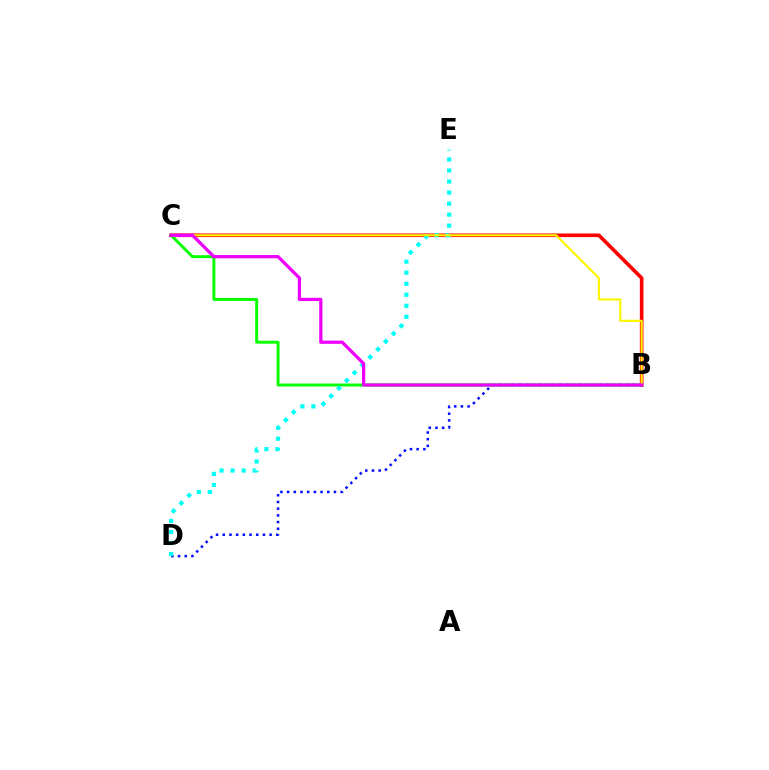{('B', 'C'): [{'color': '#ff0000', 'line_style': 'solid', 'thickness': 2.61}, {'color': '#08ff00', 'line_style': 'solid', 'thickness': 2.12}, {'color': '#fcf500', 'line_style': 'solid', 'thickness': 1.54}, {'color': '#ee00ff', 'line_style': 'solid', 'thickness': 2.33}], ('B', 'D'): [{'color': '#0010ff', 'line_style': 'dotted', 'thickness': 1.82}], ('D', 'E'): [{'color': '#00fff6', 'line_style': 'dotted', 'thickness': 3.0}]}